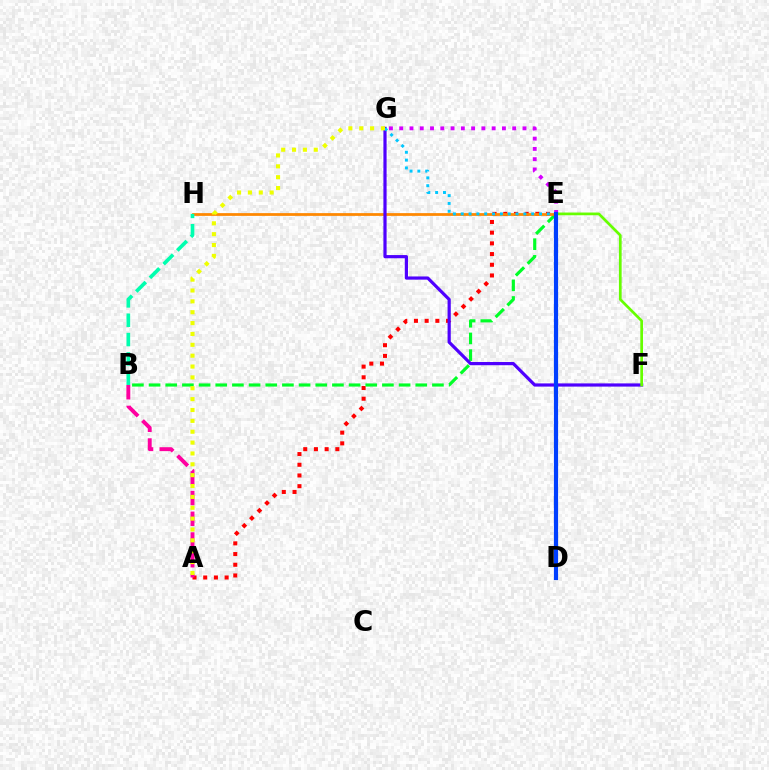{('A', 'E'): [{'color': '#ff0000', 'line_style': 'dotted', 'thickness': 2.91}], ('B', 'E'): [{'color': '#00ff27', 'line_style': 'dashed', 'thickness': 2.26}], ('E', 'H'): [{'color': '#ff8800', 'line_style': 'solid', 'thickness': 1.99}], ('B', 'H'): [{'color': '#00ffaf', 'line_style': 'dashed', 'thickness': 2.63}], ('E', 'G'): [{'color': '#d600ff', 'line_style': 'dotted', 'thickness': 2.79}, {'color': '#00c7ff', 'line_style': 'dotted', 'thickness': 2.13}], ('A', 'B'): [{'color': '#ff00a0', 'line_style': 'dashed', 'thickness': 2.81}], ('F', 'G'): [{'color': '#4f00ff', 'line_style': 'solid', 'thickness': 2.3}], ('E', 'F'): [{'color': '#66ff00', 'line_style': 'solid', 'thickness': 1.96}], ('D', 'E'): [{'color': '#003fff', 'line_style': 'solid', 'thickness': 3.0}], ('A', 'G'): [{'color': '#eeff00', 'line_style': 'dotted', 'thickness': 2.95}]}